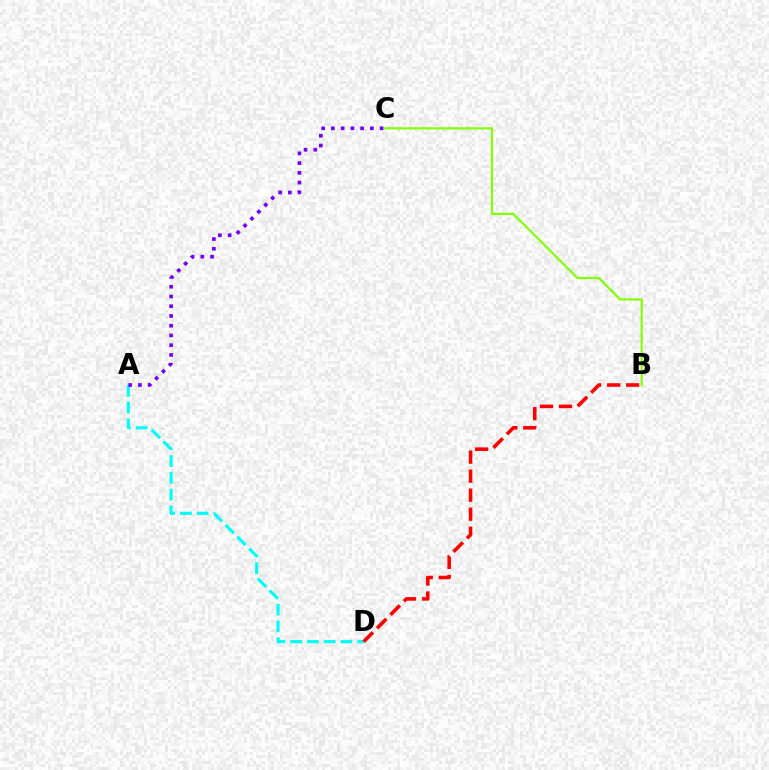{('A', 'D'): [{'color': '#00fff6', 'line_style': 'dashed', 'thickness': 2.28}], ('B', 'D'): [{'color': '#ff0000', 'line_style': 'dashed', 'thickness': 2.58}], ('A', 'C'): [{'color': '#7200ff', 'line_style': 'dotted', 'thickness': 2.65}], ('B', 'C'): [{'color': '#84ff00', 'line_style': 'solid', 'thickness': 1.57}]}